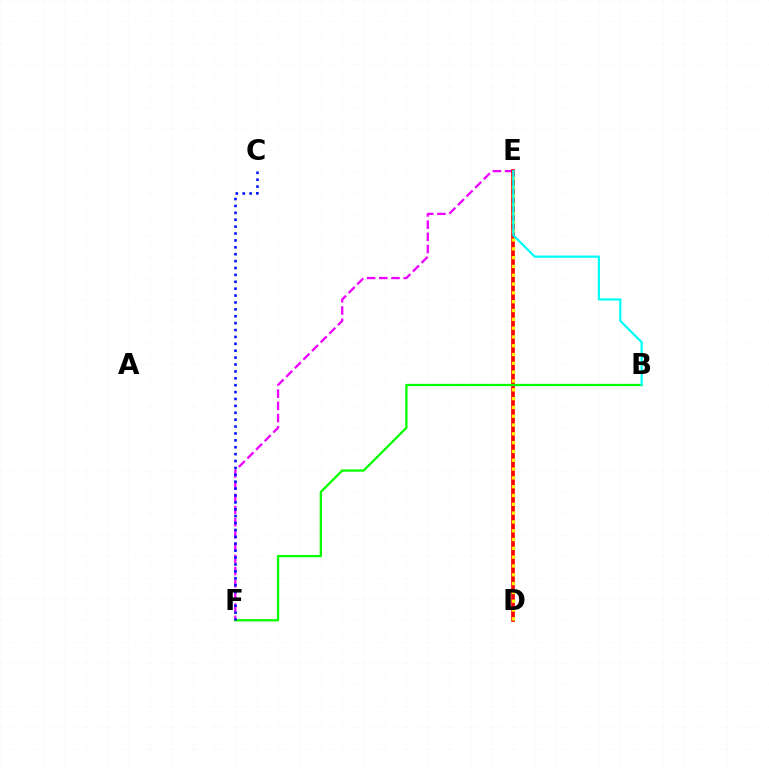{('E', 'F'): [{'color': '#ee00ff', 'line_style': 'dashed', 'thickness': 1.66}], ('D', 'E'): [{'color': '#ff0000', 'line_style': 'solid', 'thickness': 2.67}, {'color': '#fcf500', 'line_style': 'dotted', 'thickness': 2.39}], ('B', 'F'): [{'color': '#08ff00', 'line_style': 'solid', 'thickness': 1.65}], ('C', 'F'): [{'color': '#0010ff', 'line_style': 'dotted', 'thickness': 1.87}], ('B', 'E'): [{'color': '#00fff6', 'line_style': 'solid', 'thickness': 1.61}]}